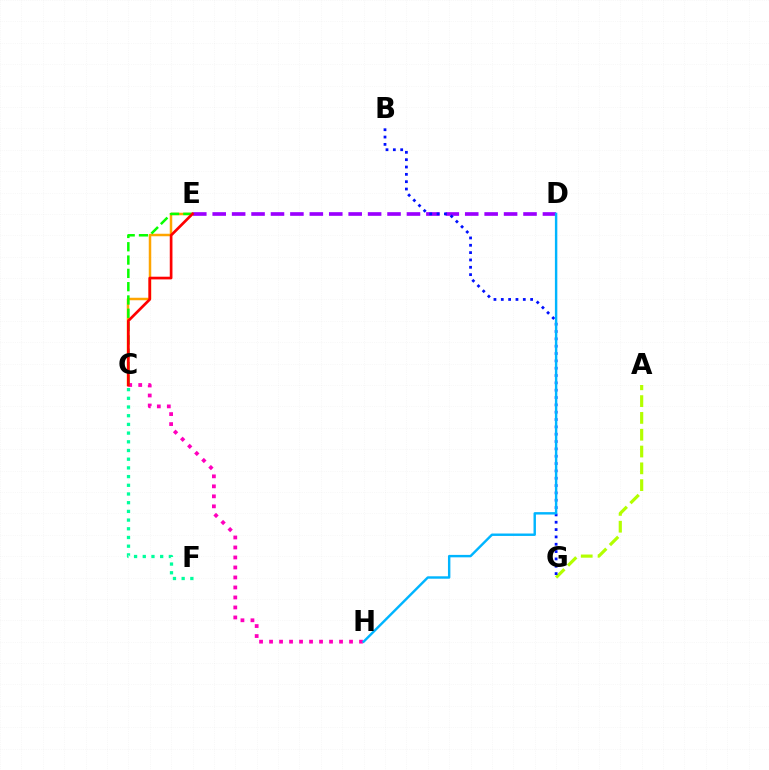{('C', 'F'): [{'color': '#00ff9d', 'line_style': 'dotted', 'thickness': 2.36}], ('C', 'H'): [{'color': '#ff00bd', 'line_style': 'dotted', 'thickness': 2.72}], ('C', 'E'): [{'color': '#ffa500', 'line_style': 'solid', 'thickness': 1.79}, {'color': '#08ff00', 'line_style': 'dashed', 'thickness': 1.81}, {'color': '#ff0000', 'line_style': 'solid', 'thickness': 1.94}], ('D', 'E'): [{'color': '#9b00ff', 'line_style': 'dashed', 'thickness': 2.64}], ('A', 'G'): [{'color': '#b3ff00', 'line_style': 'dashed', 'thickness': 2.28}], ('B', 'G'): [{'color': '#0010ff', 'line_style': 'dotted', 'thickness': 1.99}], ('D', 'H'): [{'color': '#00b5ff', 'line_style': 'solid', 'thickness': 1.74}]}